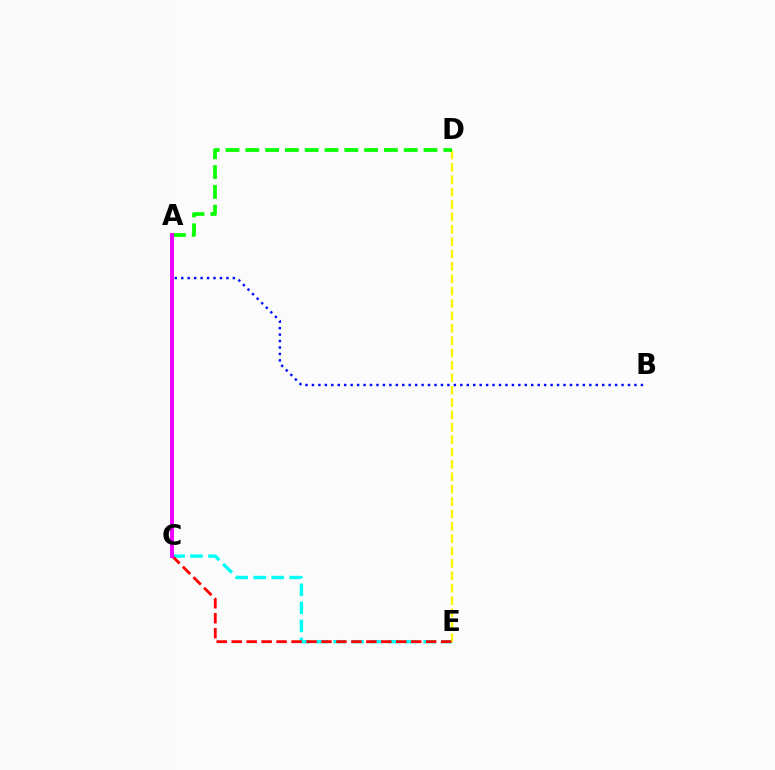{('A', 'B'): [{'color': '#0010ff', 'line_style': 'dotted', 'thickness': 1.75}], ('C', 'E'): [{'color': '#00fff6', 'line_style': 'dashed', 'thickness': 2.45}, {'color': '#ff0000', 'line_style': 'dashed', 'thickness': 2.03}], ('D', 'E'): [{'color': '#fcf500', 'line_style': 'dashed', 'thickness': 1.68}], ('A', 'D'): [{'color': '#08ff00', 'line_style': 'dashed', 'thickness': 2.69}], ('A', 'C'): [{'color': '#ee00ff', 'line_style': 'solid', 'thickness': 2.84}]}